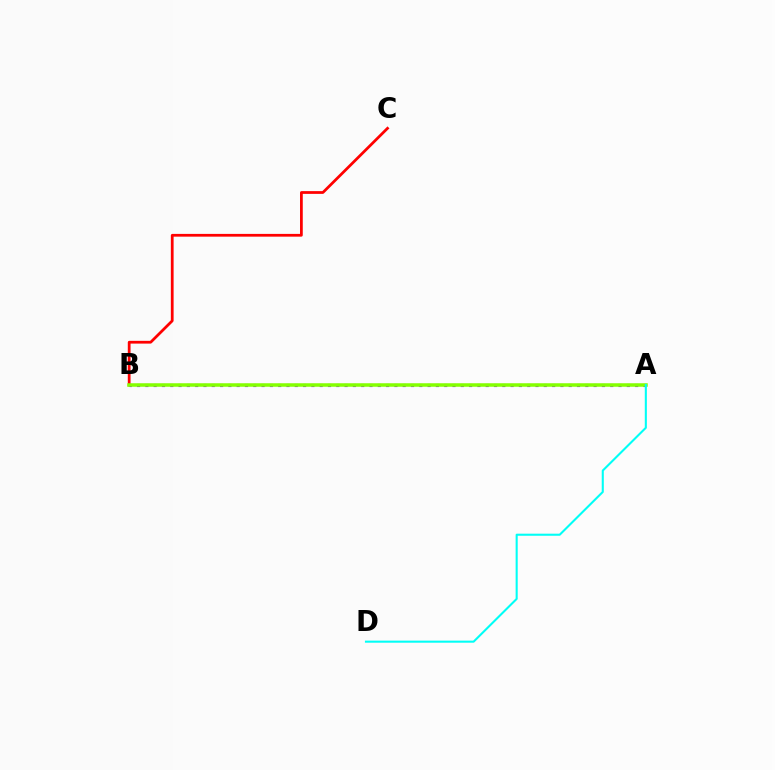{('B', 'C'): [{'color': '#ff0000', 'line_style': 'solid', 'thickness': 1.99}], ('A', 'B'): [{'color': '#7200ff', 'line_style': 'dotted', 'thickness': 2.26}, {'color': '#84ff00', 'line_style': 'solid', 'thickness': 2.53}], ('A', 'D'): [{'color': '#00fff6', 'line_style': 'solid', 'thickness': 1.5}]}